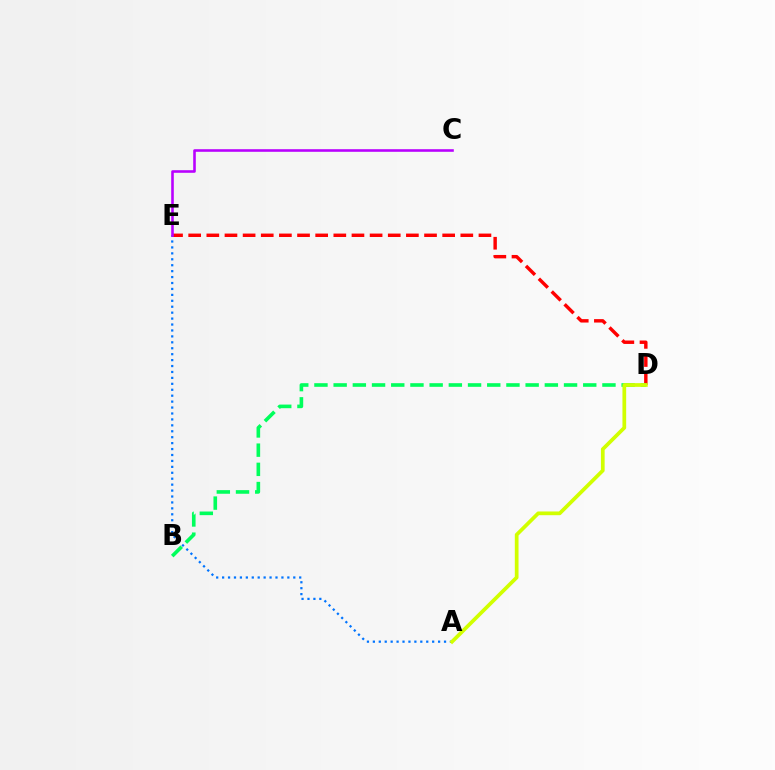{('D', 'E'): [{'color': '#ff0000', 'line_style': 'dashed', 'thickness': 2.46}], ('A', 'E'): [{'color': '#0074ff', 'line_style': 'dotted', 'thickness': 1.61}], ('B', 'D'): [{'color': '#00ff5c', 'line_style': 'dashed', 'thickness': 2.61}], ('C', 'E'): [{'color': '#b900ff', 'line_style': 'solid', 'thickness': 1.87}], ('A', 'D'): [{'color': '#d1ff00', 'line_style': 'solid', 'thickness': 2.68}]}